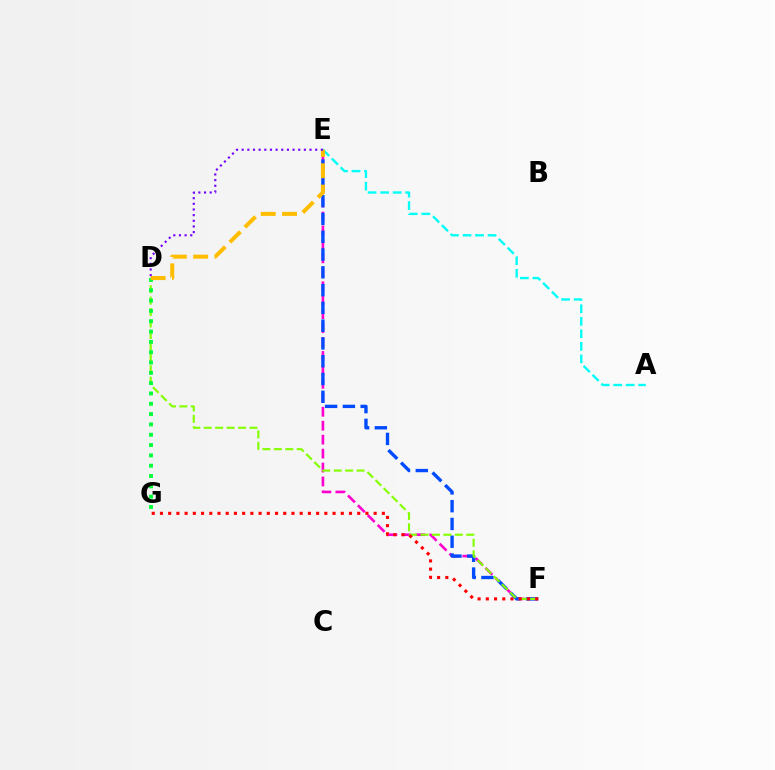{('E', 'F'): [{'color': '#ff00cf', 'line_style': 'dashed', 'thickness': 1.89}, {'color': '#004bff', 'line_style': 'dashed', 'thickness': 2.42}], ('D', 'F'): [{'color': '#84ff00', 'line_style': 'dashed', 'thickness': 1.55}], ('F', 'G'): [{'color': '#ff0000', 'line_style': 'dotted', 'thickness': 2.23}], ('A', 'E'): [{'color': '#00fff6', 'line_style': 'dashed', 'thickness': 1.7}], ('D', 'G'): [{'color': '#00ff39', 'line_style': 'dotted', 'thickness': 2.8}], ('D', 'E'): [{'color': '#ffbd00', 'line_style': 'dashed', 'thickness': 2.89}, {'color': '#7200ff', 'line_style': 'dotted', 'thickness': 1.54}]}